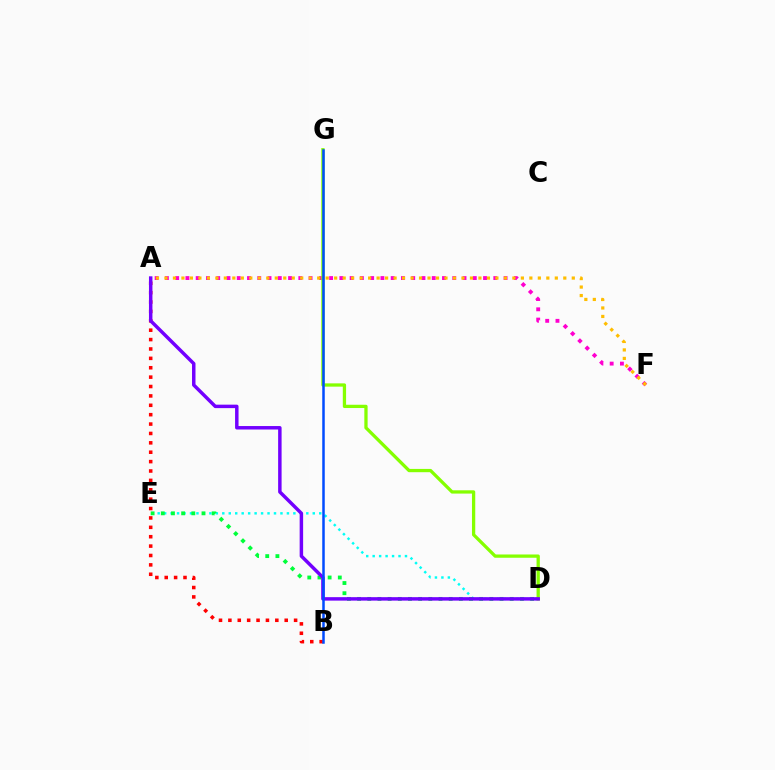{('D', 'E'): [{'color': '#00fff6', 'line_style': 'dotted', 'thickness': 1.76}, {'color': '#00ff39', 'line_style': 'dotted', 'thickness': 2.76}], ('A', 'F'): [{'color': '#ff00cf', 'line_style': 'dotted', 'thickness': 2.79}, {'color': '#ffbd00', 'line_style': 'dotted', 'thickness': 2.31}], ('A', 'B'): [{'color': '#ff0000', 'line_style': 'dotted', 'thickness': 2.55}], ('D', 'G'): [{'color': '#84ff00', 'line_style': 'solid', 'thickness': 2.36}], ('A', 'D'): [{'color': '#7200ff', 'line_style': 'solid', 'thickness': 2.5}], ('B', 'G'): [{'color': '#004bff', 'line_style': 'solid', 'thickness': 1.8}]}